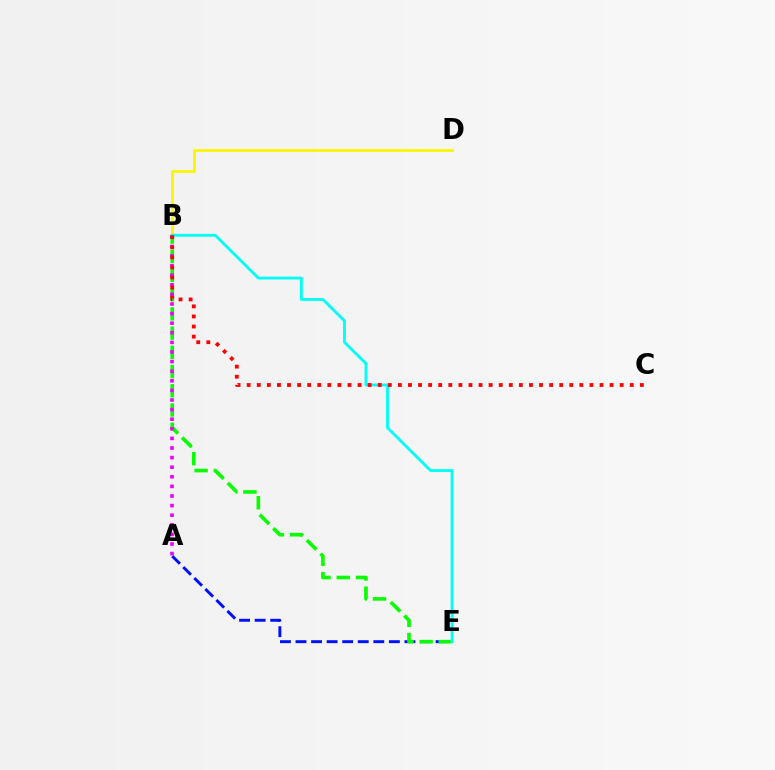{('B', 'D'): [{'color': '#fcf500', 'line_style': 'solid', 'thickness': 1.98}], ('A', 'E'): [{'color': '#0010ff', 'line_style': 'dashed', 'thickness': 2.11}], ('B', 'E'): [{'color': '#08ff00', 'line_style': 'dashed', 'thickness': 2.61}, {'color': '#00fff6', 'line_style': 'solid', 'thickness': 2.04}], ('A', 'B'): [{'color': '#ee00ff', 'line_style': 'dotted', 'thickness': 2.61}], ('B', 'C'): [{'color': '#ff0000', 'line_style': 'dotted', 'thickness': 2.74}]}